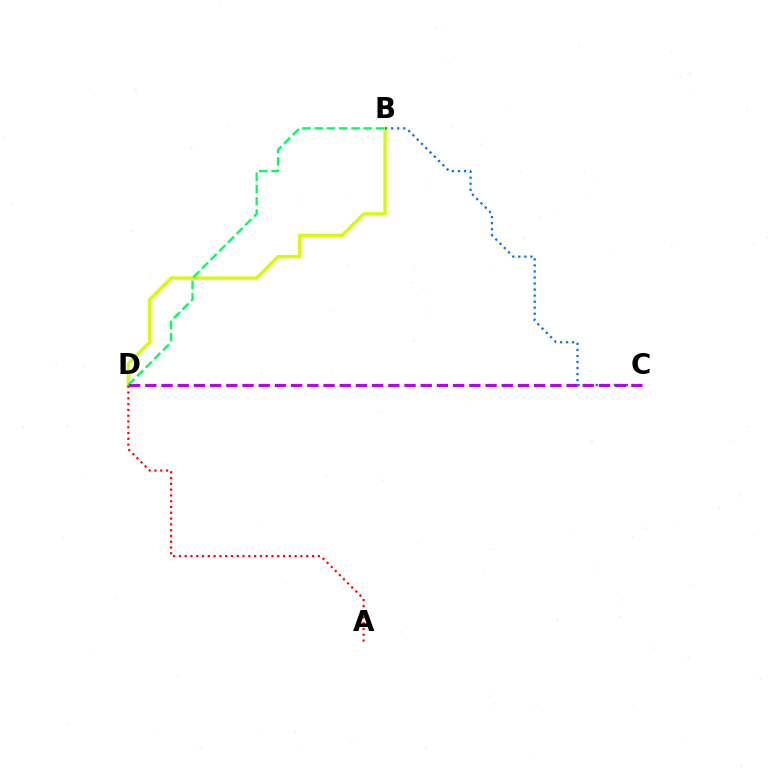{('B', 'D'): [{'color': '#d1ff00', 'line_style': 'solid', 'thickness': 2.38}, {'color': '#00ff5c', 'line_style': 'dashed', 'thickness': 1.66}], ('B', 'C'): [{'color': '#0074ff', 'line_style': 'dotted', 'thickness': 1.64}], ('C', 'D'): [{'color': '#b900ff', 'line_style': 'dashed', 'thickness': 2.2}], ('A', 'D'): [{'color': '#ff0000', 'line_style': 'dotted', 'thickness': 1.57}]}